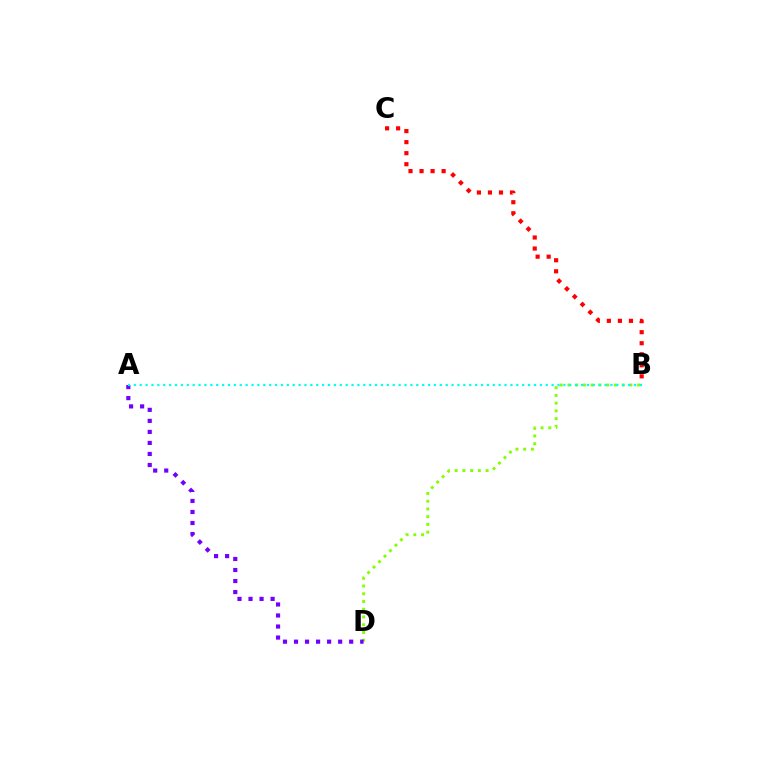{('B', 'D'): [{'color': '#84ff00', 'line_style': 'dotted', 'thickness': 2.1}], ('A', 'D'): [{'color': '#7200ff', 'line_style': 'dotted', 'thickness': 3.0}], ('B', 'C'): [{'color': '#ff0000', 'line_style': 'dotted', 'thickness': 3.0}], ('A', 'B'): [{'color': '#00fff6', 'line_style': 'dotted', 'thickness': 1.6}]}